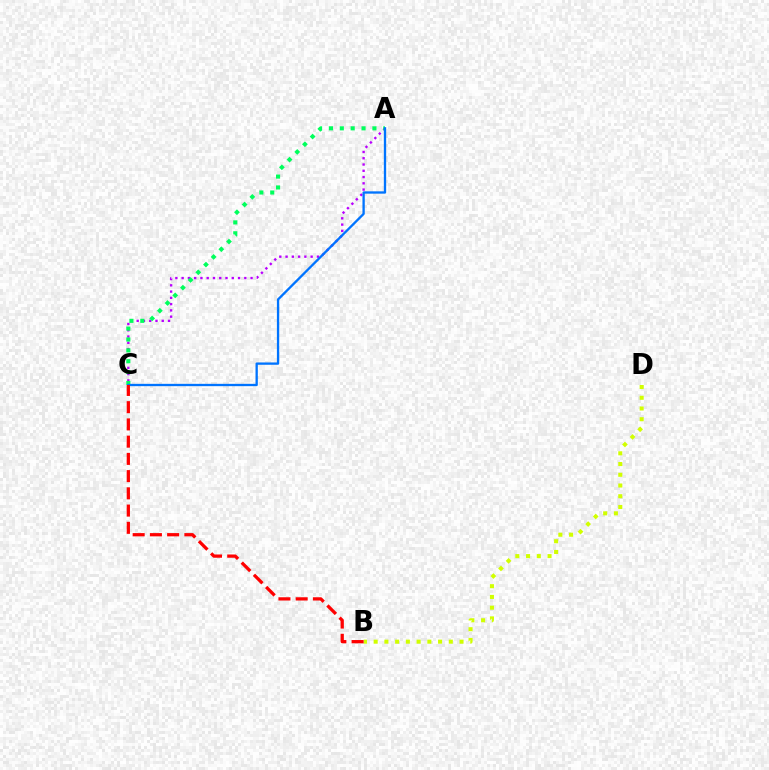{('B', 'D'): [{'color': '#d1ff00', 'line_style': 'dotted', 'thickness': 2.92}], ('A', 'C'): [{'color': '#b900ff', 'line_style': 'dotted', 'thickness': 1.7}, {'color': '#00ff5c', 'line_style': 'dotted', 'thickness': 2.95}, {'color': '#0074ff', 'line_style': 'solid', 'thickness': 1.67}], ('B', 'C'): [{'color': '#ff0000', 'line_style': 'dashed', 'thickness': 2.34}]}